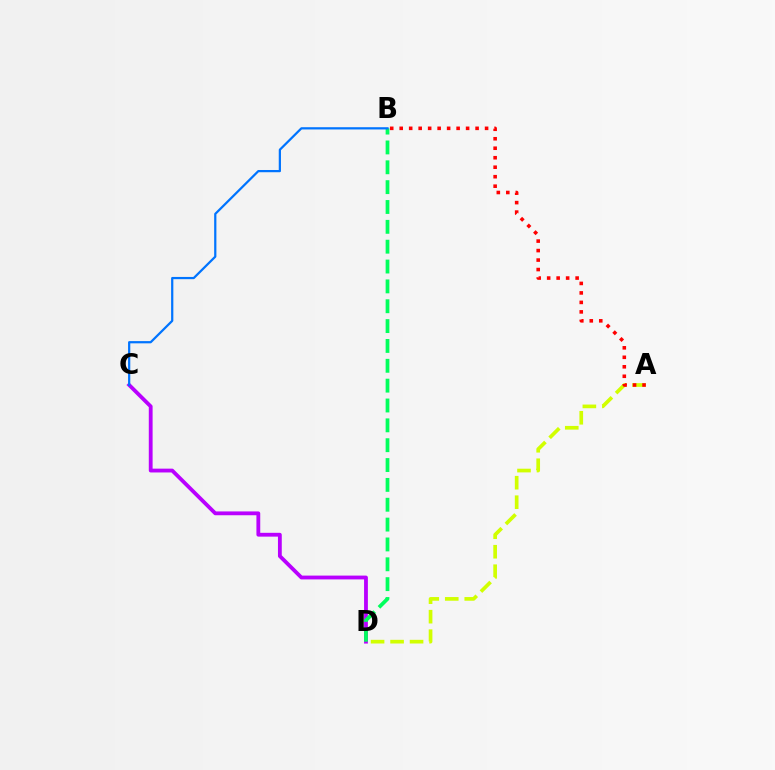{('A', 'D'): [{'color': '#d1ff00', 'line_style': 'dashed', 'thickness': 2.65}], ('C', 'D'): [{'color': '#b900ff', 'line_style': 'solid', 'thickness': 2.74}], ('A', 'B'): [{'color': '#ff0000', 'line_style': 'dotted', 'thickness': 2.58}], ('B', 'D'): [{'color': '#00ff5c', 'line_style': 'dashed', 'thickness': 2.7}], ('B', 'C'): [{'color': '#0074ff', 'line_style': 'solid', 'thickness': 1.6}]}